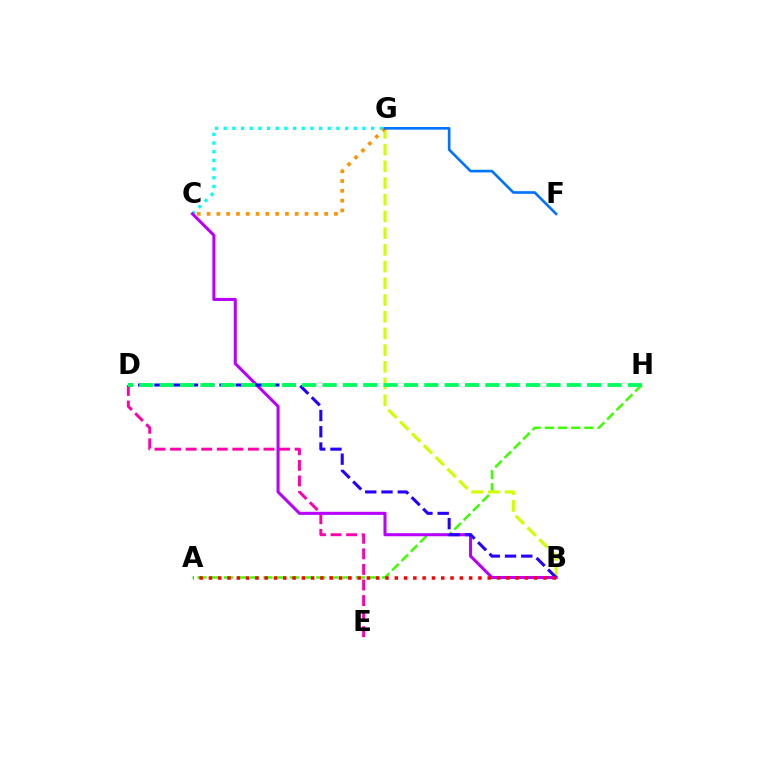{('A', 'H'): [{'color': '#3dff00', 'line_style': 'dashed', 'thickness': 1.79}], ('D', 'E'): [{'color': '#ff00ac', 'line_style': 'dashed', 'thickness': 2.11}], ('B', 'G'): [{'color': '#d1ff00', 'line_style': 'dashed', 'thickness': 2.27}], ('C', 'G'): [{'color': '#00fff6', 'line_style': 'dotted', 'thickness': 2.36}, {'color': '#ff9400', 'line_style': 'dotted', 'thickness': 2.66}], ('B', 'C'): [{'color': '#b900ff', 'line_style': 'solid', 'thickness': 2.2}], ('B', 'D'): [{'color': '#2500ff', 'line_style': 'dashed', 'thickness': 2.21}], ('F', 'G'): [{'color': '#0074ff', 'line_style': 'solid', 'thickness': 1.9}], ('D', 'H'): [{'color': '#00ff5c', 'line_style': 'dashed', 'thickness': 2.77}], ('A', 'B'): [{'color': '#ff0000', 'line_style': 'dotted', 'thickness': 2.52}]}